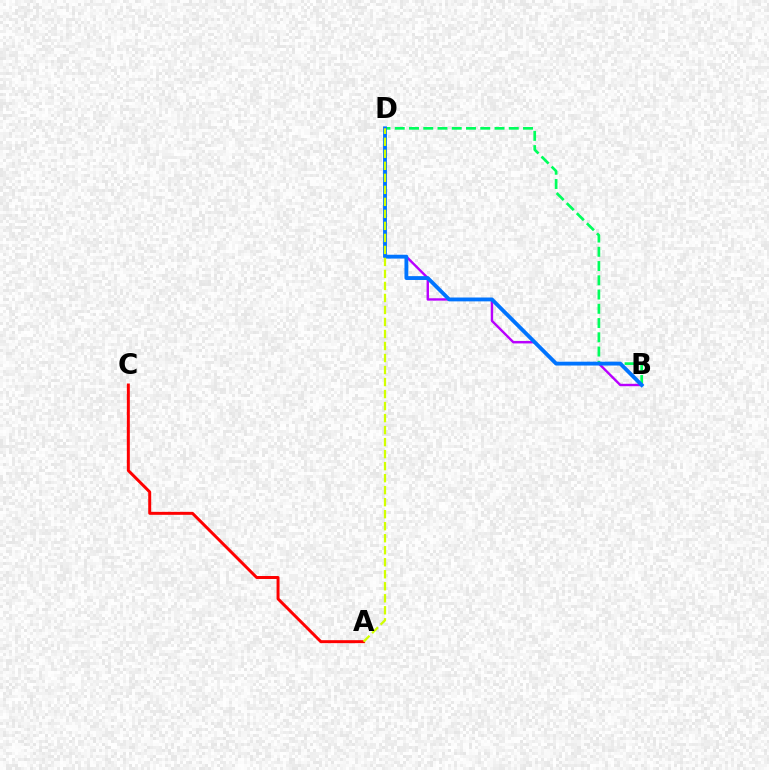{('B', 'D'): [{'color': '#b900ff', 'line_style': 'solid', 'thickness': 1.73}, {'color': '#00ff5c', 'line_style': 'dashed', 'thickness': 1.94}, {'color': '#0074ff', 'line_style': 'solid', 'thickness': 2.77}], ('A', 'C'): [{'color': '#ff0000', 'line_style': 'solid', 'thickness': 2.14}], ('A', 'D'): [{'color': '#d1ff00', 'line_style': 'dashed', 'thickness': 1.63}]}